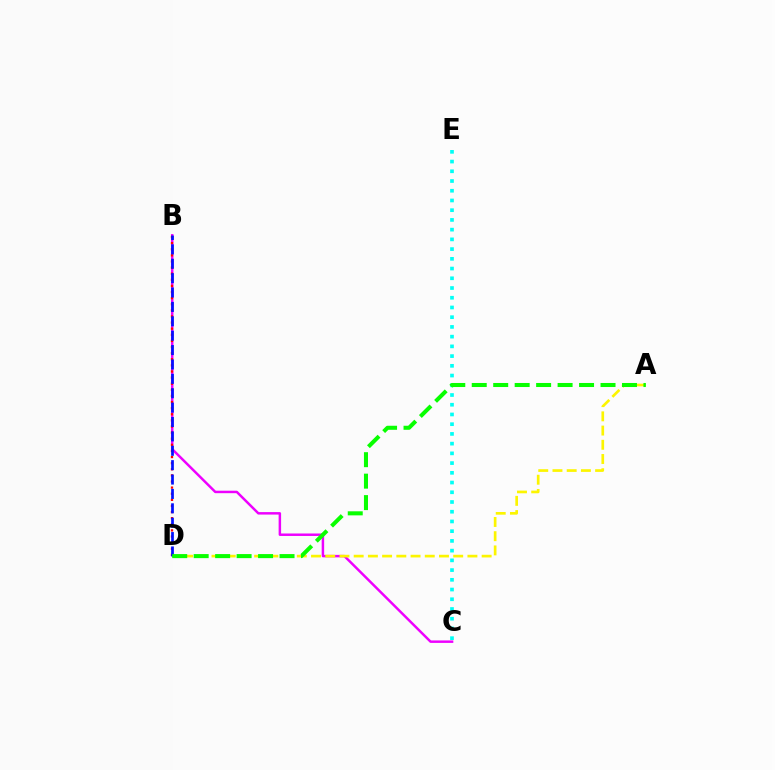{('B', 'C'): [{'color': '#ee00ff', 'line_style': 'solid', 'thickness': 1.78}], ('B', 'D'): [{'color': '#ff0000', 'line_style': 'dotted', 'thickness': 1.66}, {'color': '#0010ff', 'line_style': 'dashed', 'thickness': 1.95}], ('A', 'D'): [{'color': '#fcf500', 'line_style': 'dashed', 'thickness': 1.93}, {'color': '#08ff00', 'line_style': 'dashed', 'thickness': 2.92}], ('C', 'E'): [{'color': '#00fff6', 'line_style': 'dotted', 'thickness': 2.64}]}